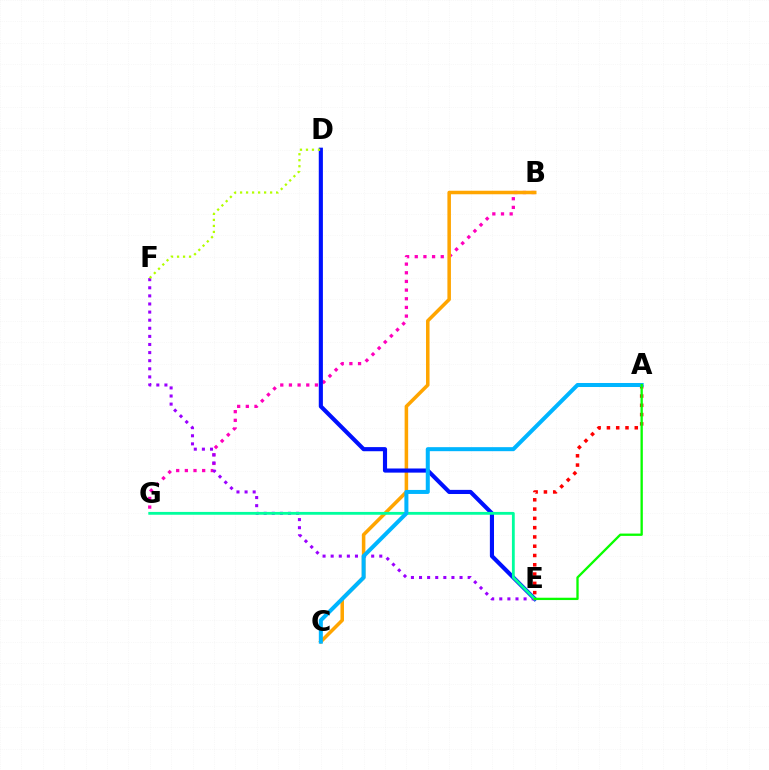{('B', 'G'): [{'color': '#ff00bd', 'line_style': 'dotted', 'thickness': 2.35}], ('A', 'E'): [{'color': '#ff0000', 'line_style': 'dotted', 'thickness': 2.52}, {'color': '#08ff00', 'line_style': 'solid', 'thickness': 1.67}], ('B', 'C'): [{'color': '#ffa500', 'line_style': 'solid', 'thickness': 2.54}], ('D', 'E'): [{'color': '#0010ff', 'line_style': 'solid', 'thickness': 2.97}], ('E', 'F'): [{'color': '#9b00ff', 'line_style': 'dotted', 'thickness': 2.2}], ('E', 'G'): [{'color': '#00ff9d', 'line_style': 'solid', 'thickness': 2.03}], ('A', 'C'): [{'color': '#00b5ff', 'line_style': 'solid', 'thickness': 2.9}], ('D', 'F'): [{'color': '#b3ff00', 'line_style': 'dotted', 'thickness': 1.63}]}